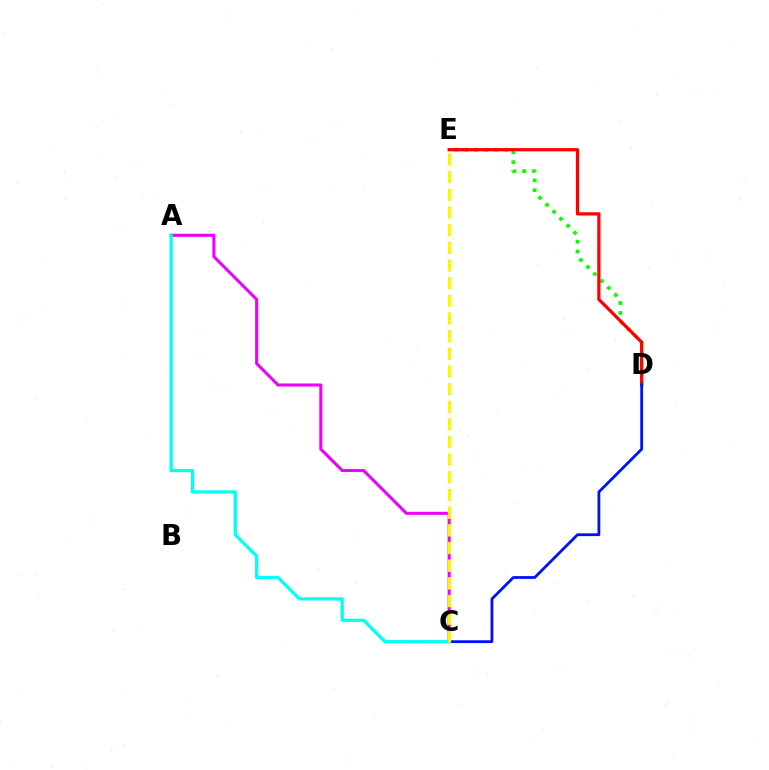{('D', 'E'): [{'color': '#08ff00', 'line_style': 'dotted', 'thickness': 2.69}, {'color': '#ff0000', 'line_style': 'solid', 'thickness': 2.34}], ('A', 'C'): [{'color': '#ee00ff', 'line_style': 'solid', 'thickness': 2.2}, {'color': '#00fff6', 'line_style': 'solid', 'thickness': 2.33}], ('C', 'D'): [{'color': '#0010ff', 'line_style': 'solid', 'thickness': 2.01}], ('C', 'E'): [{'color': '#fcf500', 'line_style': 'dashed', 'thickness': 2.4}]}